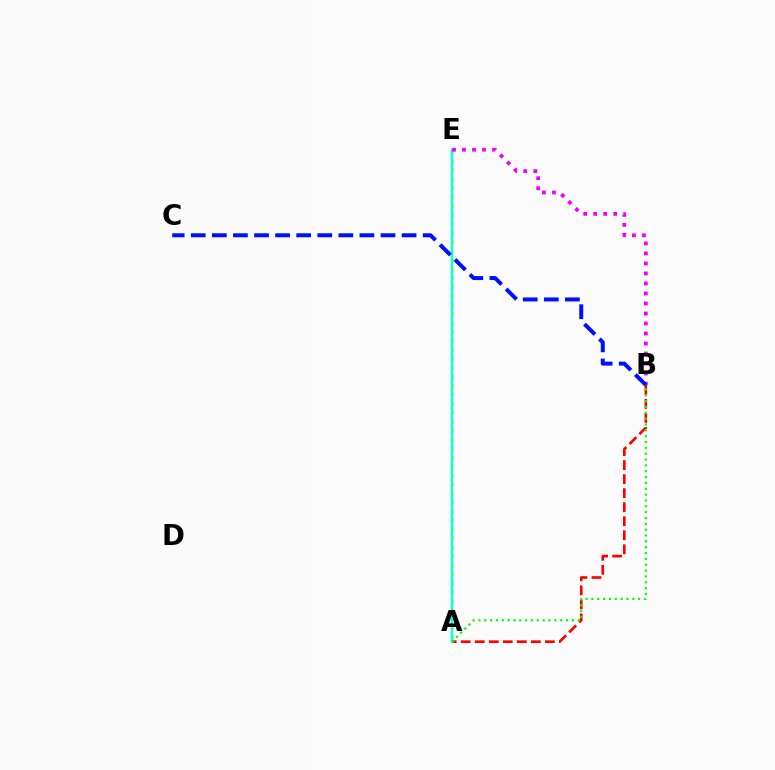{('A', 'E'): [{'color': '#fcf500', 'line_style': 'dotted', 'thickness': 2.44}, {'color': '#00fff6', 'line_style': 'solid', 'thickness': 1.71}], ('A', 'B'): [{'color': '#ff0000', 'line_style': 'dashed', 'thickness': 1.91}, {'color': '#08ff00', 'line_style': 'dotted', 'thickness': 1.59}], ('B', 'E'): [{'color': '#ee00ff', 'line_style': 'dotted', 'thickness': 2.72}], ('B', 'C'): [{'color': '#0010ff', 'line_style': 'dashed', 'thickness': 2.86}]}